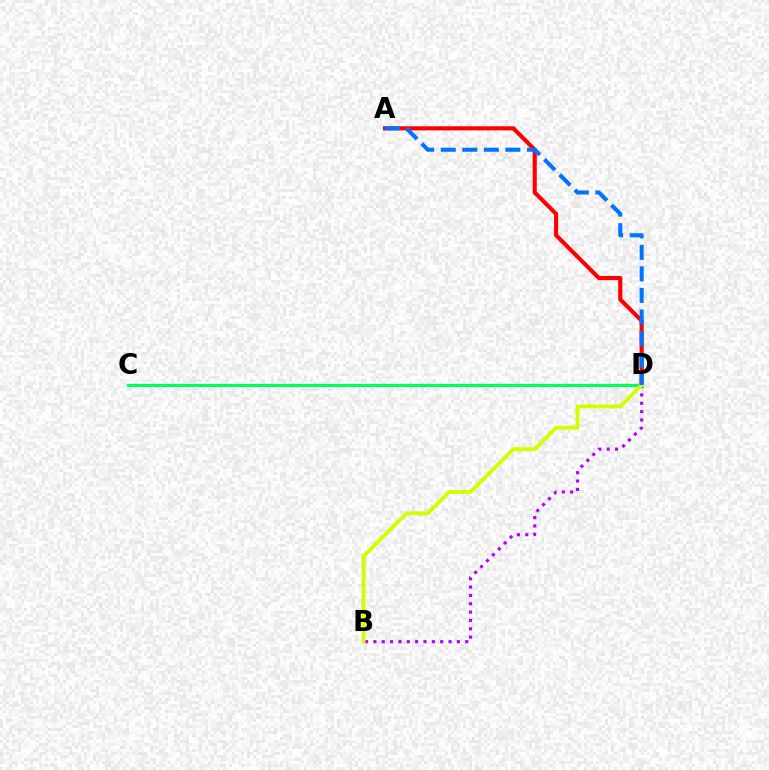{('A', 'D'): [{'color': '#ff0000', 'line_style': 'solid', 'thickness': 2.97}, {'color': '#0074ff', 'line_style': 'dashed', 'thickness': 2.93}], ('B', 'D'): [{'color': '#b900ff', 'line_style': 'dotted', 'thickness': 2.27}, {'color': '#d1ff00', 'line_style': 'solid', 'thickness': 2.77}], ('C', 'D'): [{'color': '#00ff5c', 'line_style': 'solid', 'thickness': 2.28}]}